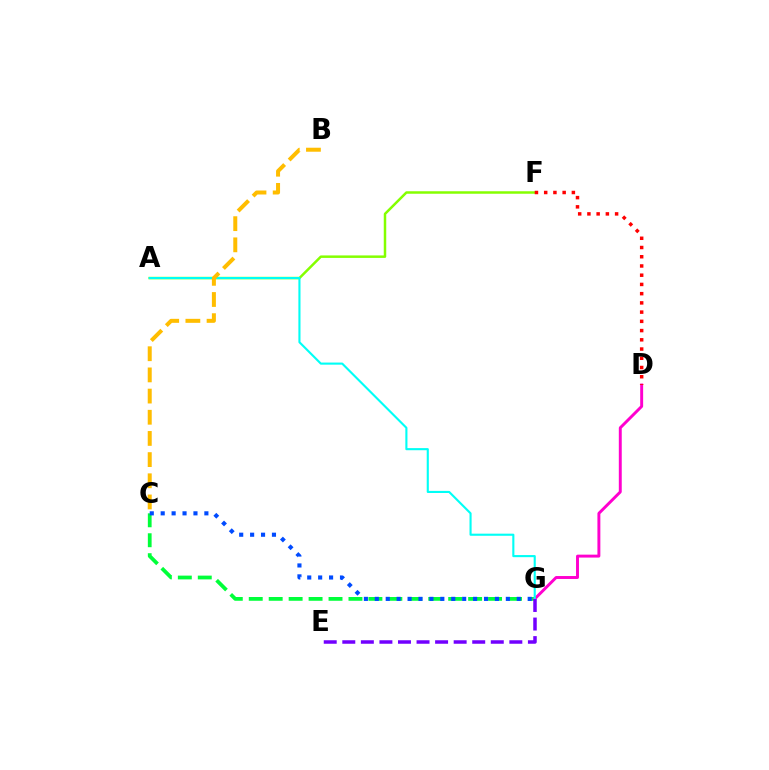{('C', 'G'): [{'color': '#00ff39', 'line_style': 'dashed', 'thickness': 2.71}, {'color': '#004bff', 'line_style': 'dotted', 'thickness': 2.97}], ('A', 'F'): [{'color': '#84ff00', 'line_style': 'solid', 'thickness': 1.79}], ('D', 'G'): [{'color': '#ff00cf', 'line_style': 'solid', 'thickness': 2.11}], ('D', 'F'): [{'color': '#ff0000', 'line_style': 'dotted', 'thickness': 2.51}], ('A', 'G'): [{'color': '#00fff6', 'line_style': 'solid', 'thickness': 1.52}], ('E', 'G'): [{'color': '#7200ff', 'line_style': 'dashed', 'thickness': 2.52}], ('B', 'C'): [{'color': '#ffbd00', 'line_style': 'dashed', 'thickness': 2.88}]}